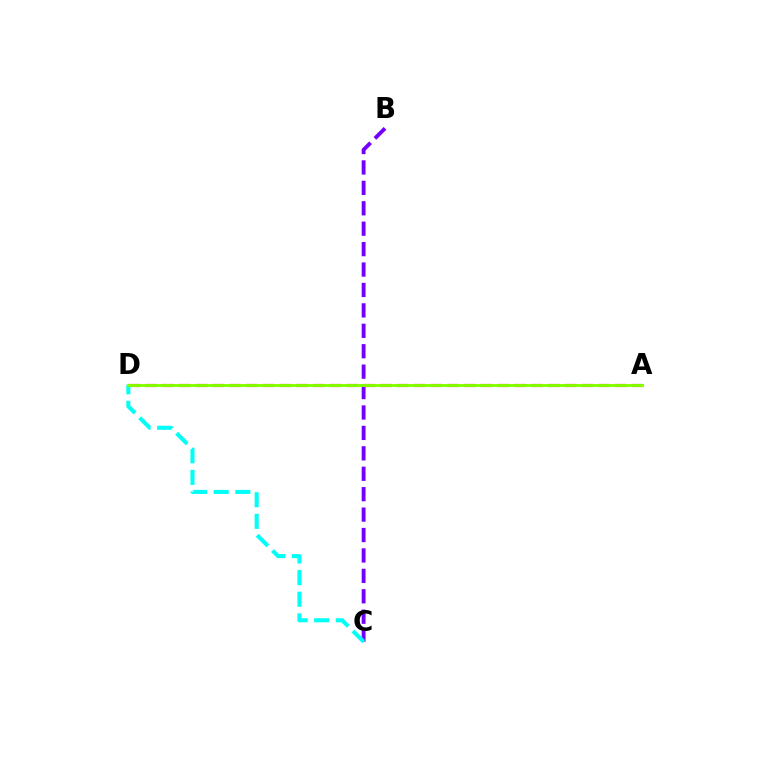{('B', 'C'): [{'color': '#7200ff', 'line_style': 'dashed', 'thickness': 2.77}], ('A', 'D'): [{'color': '#ff0000', 'line_style': 'dashed', 'thickness': 2.28}, {'color': '#84ff00', 'line_style': 'solid', 'thickness': 2.1}], ('C', 'D'): [{'color': '#00fff6', 'line_style': 'dashed', 'thickness': 2.94}]}